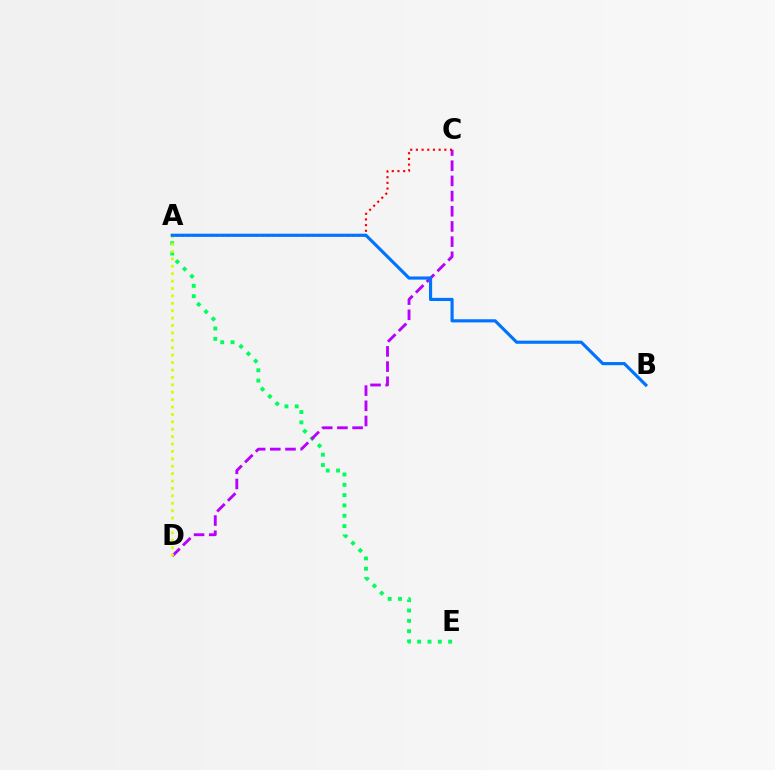{('A', 'E'): [{'color': '#00ff5c', 'line_style': 'dotted', 'thickness': 2.8}], ('C', 'D'): [{'color': '#b900ff', 'line_style': 'dashed', 'thickness': 2.06}], ('A', 'C'): [{'color': '#ff0000', 'line_style': 'dotted', 'thickness': 1.55}], ('A', 'D'): [{'color': '#d1ff00', 'line_style': 'dotted', 'thickness': 2.01}], ('A', 'B'): [{'color': '#0074ff', 'line_style': 'solid', 'thickness': 2.27}]}